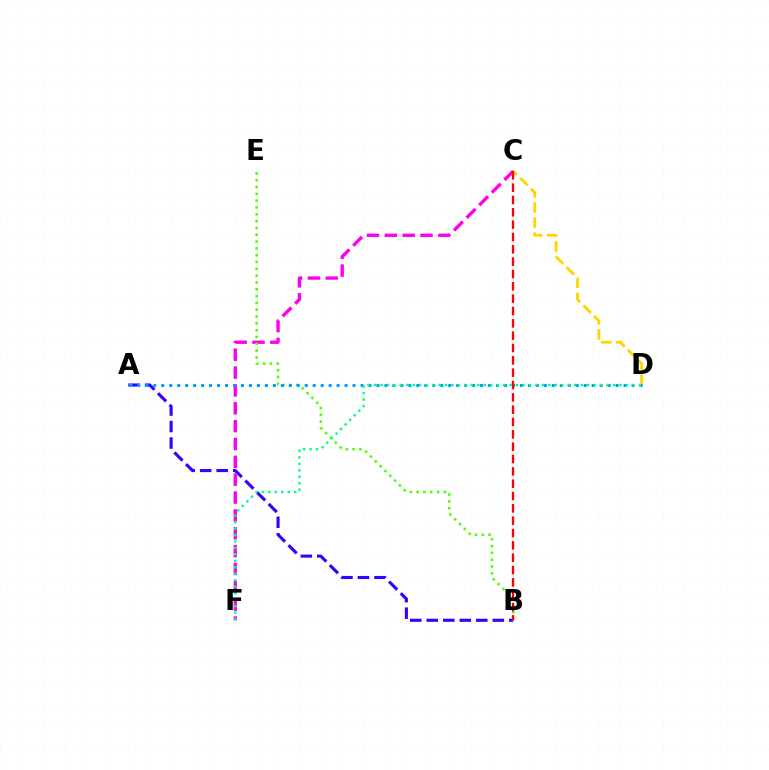{('A', 'B'): [{'color': '#3700ff', 'line_style': 'dashed', 'thickness': 2.24}], ('C', 'F'): [{'color': '#ff00ed', 'line_style': 'dashed', 'thickness': 2.43}], ('C', 'D'): [{'color': '#ffd500', 'line_style': 'dashed', 'thickness': 2.05}], ('B', 'E'): [{'color': '#4fff00', 'line_style': 'dotted', 'thickness': 1.85}], ('A', 'D'): [{'color': '#009eff', 'line_style': 'dotted', 'thickness': 2.17}], ('B', 'C'): [{'color': '#ff0000', 'line_style': 'dashed', 'thickness': 1.68}], ('D', 'F'): [{'color': '#00ff86', 'line_style': 'dotted', 'thickness': 1.76}]}